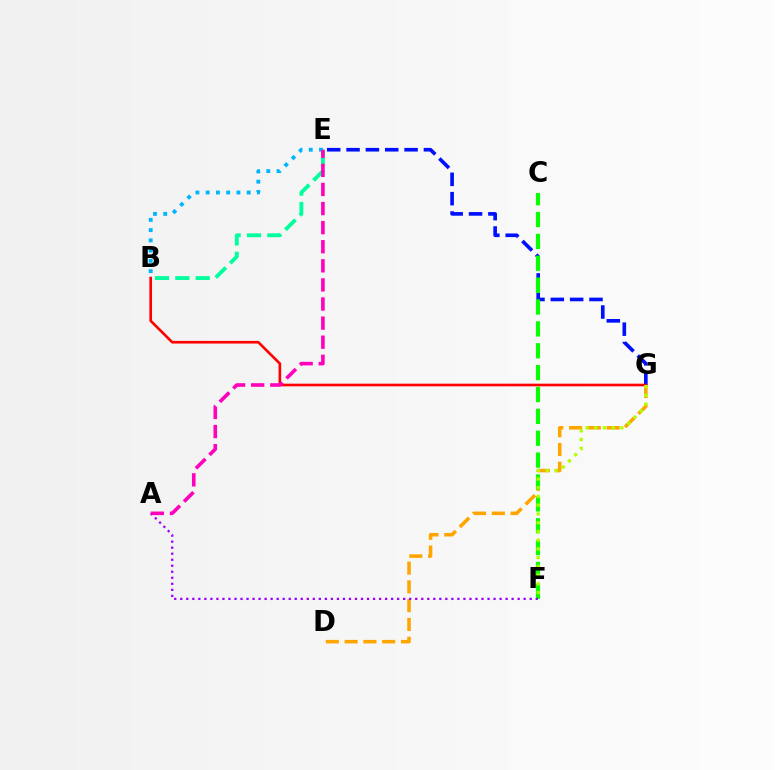{('D', 'G'): [{'color': '#ffa500', 'line_style': 'dashed', 'thickness': 2.55}], ('E', 'G'): [{'color': '#0010ff', 'line_style': 'dashed', 'thickness': 2.63}], ('B', 'E'): [{'color': '#00ff9d', 'line_style': 'dashed', 'thickness': 2.77}, {'color': '#00b5ff', 'line_style': 'dotted', 'thickness': 2.79}], ('C', 'F'): [{'color': '#08ff00', 'line_style': 'dashed', 'thickness': 2.97}], ('A', 'F'): [{'color': '#9b00ff', 'line_style': 'dotted', 'thickness': 1.64}], ('B', 'G'): [{'color': '#ff0000', 'line_style': 'solid', 'thickness': 1.9}], ('A', 'E'): [{'color': '#ff00bd', 'line_style': 'dashed', 'thickness': 2.59}], ('F', 'G'): [{'color': '#b3ff00', 'line_style': 'dotted', 'thickness': 2.37}]}